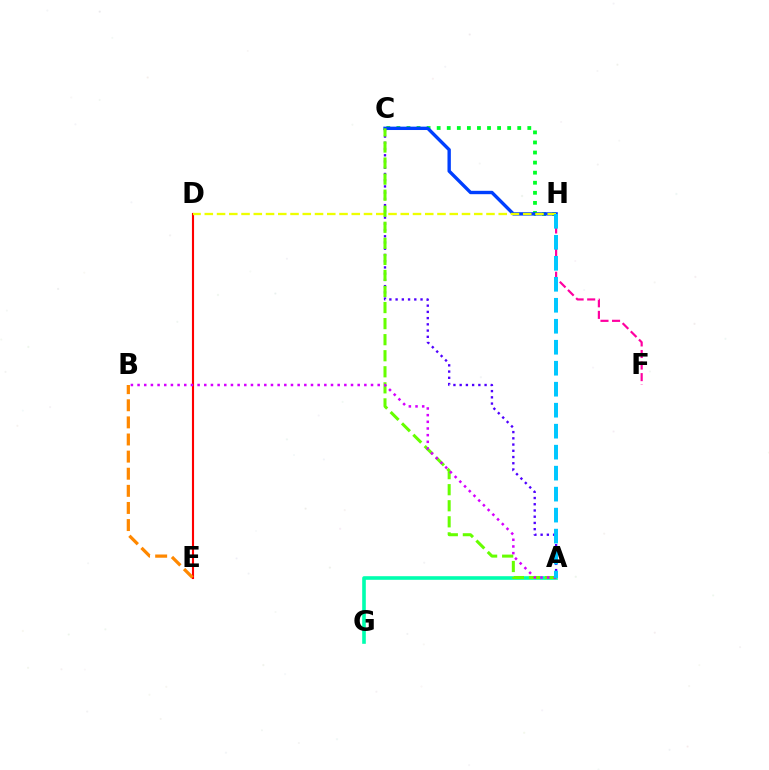{('F', 'H'): [{'color': '#ff00a0', 'line_style': 'dashed', 'thickness': 1.57}], ('A', 'C'): [{'color': '#4f00ff', 'line_style': 'dotted', 'thickness': 1.69}, {'color': '#66ff00', 'line_style': 'dashed', 'thickness': 2.18}], ('C', 'H'): [{'color': '#00ff27', 'line_style': 'dotted', 'thickness': 2.74}, {'color': '#003fff', 'line_style': 'solid', 'thickness': 2.43}], ('D', 'E'): [{'color': '#ff0000', 'line_style': 'solid', 'thickness': 1.52}], ('A', 'G'): [{'color': '#00ffaf', 'line_style': 'solid', 'thickness': 2.61}], ('D', 'H'): [{'color': '#eeff00', 'line_style': 'dashed', 'thickness': 1.66}], ('A', 'B'): [{'color': '#d600ff', 'line_style': 'dotted', 'thickness': 1.81}], ('A', 'H'): [{'color': '#00c7ff', 'line_style': 'dashed', 'thickness': 2.85}], ('B', 'E'): [{'color': '#ff8800', 'line_style': 'dashed', 'thickness': 2.32}]}